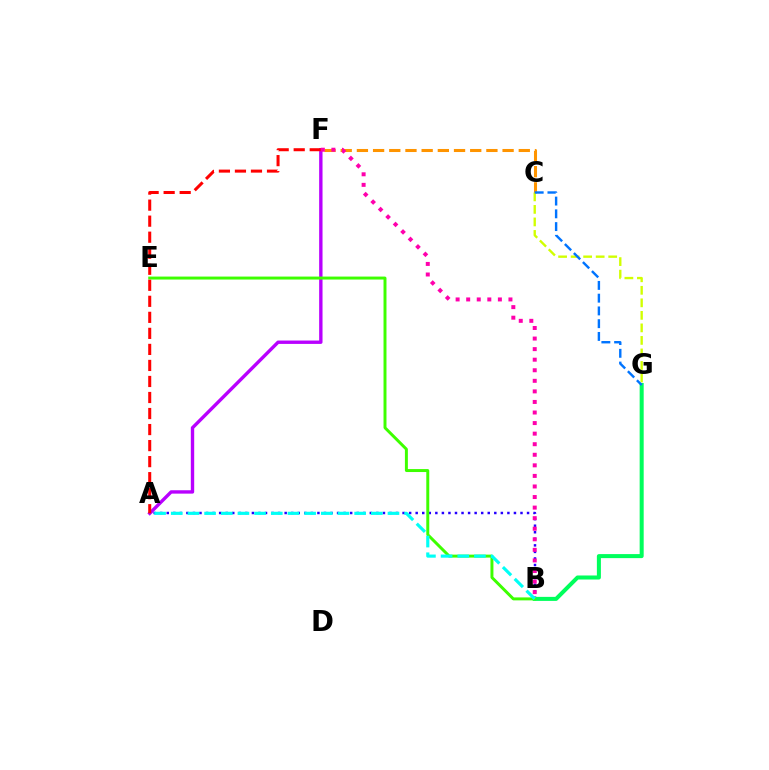{('A', 'B'): [{'color': '#2500ff', 'line_style': 'dotted', 'thickness': 1.78}, {'color': '#00fff6', 'line_style': 'dashed', 'thickness': 2.26}], ('A', 'F'): [{'color': '#b900ff', 'line_style': 'solid', 'thickness': 2.43}, {'color': '#ff0000', 'line_style': 'dashed', 'thickness': 2.18}], ('B', 'G'): [{'color': '#00ff5c', 'line_style': 'solid', 'thickness': 2.9}], ('B', 'E'): [{'color': '#3dff00', 'line_style': 'solid', 'thickness': 2.13}], ('C', 'F'): [{'color': '#ff9400', 'line_style': 'dashed', 'thickness': 2.2}], ('B', 'F'): [{'color': '#ff00ac', 'line_style': 'dotted', 'thickness': 2.87}], ('C', 'G'): [{'color': '#d1ff00', 'line_style': 'dashed', 'thickness': 1.7}, {'color': '#0074ff', 'line_style': 'dashed', 'thickness': 1.73}]}